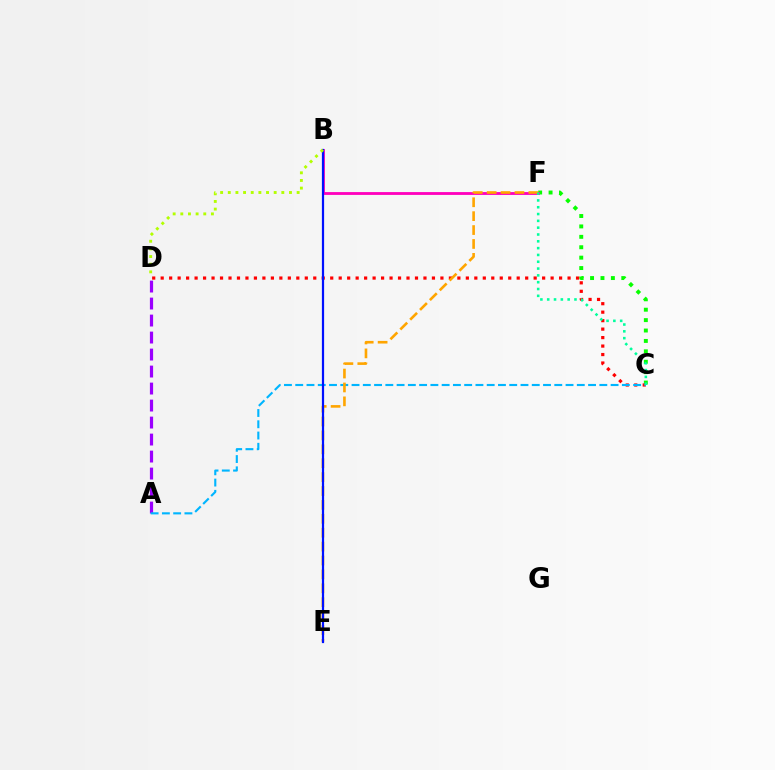{('A', 'D'): [{'color': '#9b00ff', 'line_style': 'dashed', 'thickness': 2.31}], ('C', 'F'): [{'color': '#08ff00', 'line_style': 'dotted', 'thickness': 2.83}, {'color': '#00ff9d', 'line_style': 'dotted', 'thickness': 1.85}], ('B', 'F'): [{'color': '#ff00bd', 'line_style': 'solid', 'thickness': 2.04}], ('C', 'D'): [{'color': '#ff0000', 'line_style': 'dotted', 'thickness': 2.3}], ('A', 'C'): [{'color': '#00b5ff', 'line_style': 'dashed', 'thickness': 1.53}], ('E', 'F'): [{'color': '#ffa500', 'line_style': 'dashed', 'thickness': 1.89}], ('B', 'E'): [{'color': '#0010ff', 'line_style': 'solid', 'thickness': 1.6}], ('B', 'D'): [{'color': '#b3ff00', 'line_style': 'dotted', 'thickness': 2.08}]}